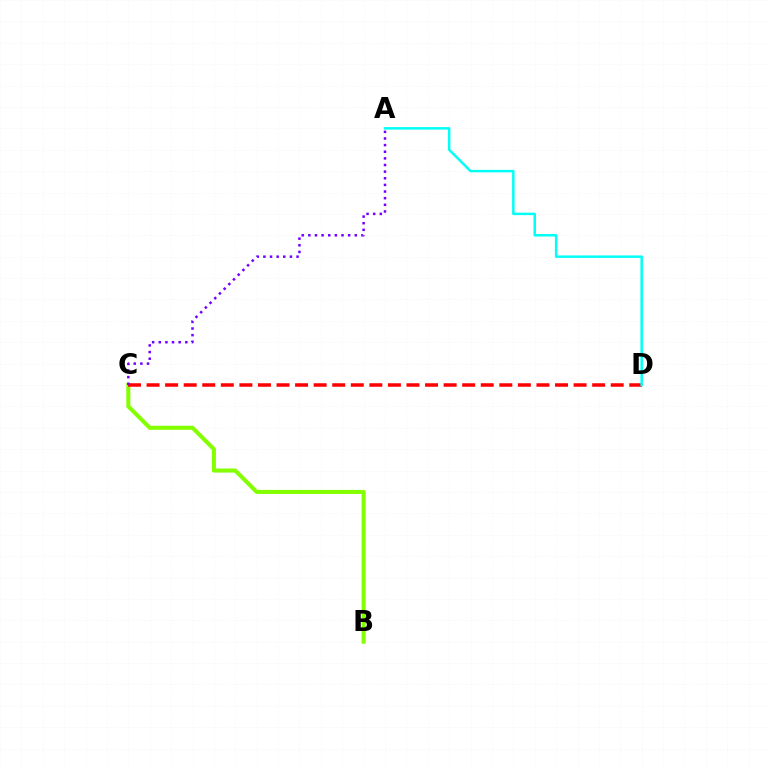{('B', 'C'): [{'color': '#84ff00', 'line_style': 'solid', 'thickness': 2.92}], ('C', 'D'): [{'color': '#ff0000', 'line_style': 'dashed', 'thickness': 2.52}], ('A', 'D'): [{'color': '#00fff6', 'line_style': 'solid', 'thickness': 1.78}], ('A', 'C'): [{'color': '#7200ff', 'line_style': 'dotted', 'thickness': 1.8}]}